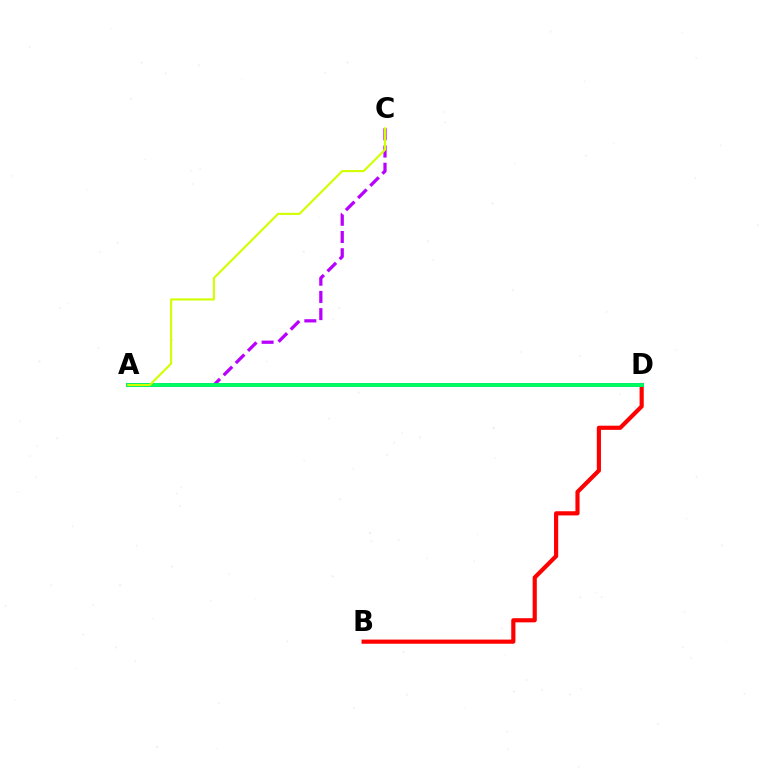{('B', 'D'): [{'color': '#ff0000', 'line_style': 'solid', 'thickness': 3.0}], ('A', 'C'): [{'color': '#b900ff', 'line_style': 'dashed', 'thickness': 2.34}, {'color': '#d1ff00', 'line_style': 'solid', 'thickness': 1.52}], ('A', 'D'): [{'color': '#0074ff', 'line_style': 'solid', 'thickness': 2.64}, {'color': '#00ff5c', 'line_style': 'solid', 'thickness': 2.71}]}